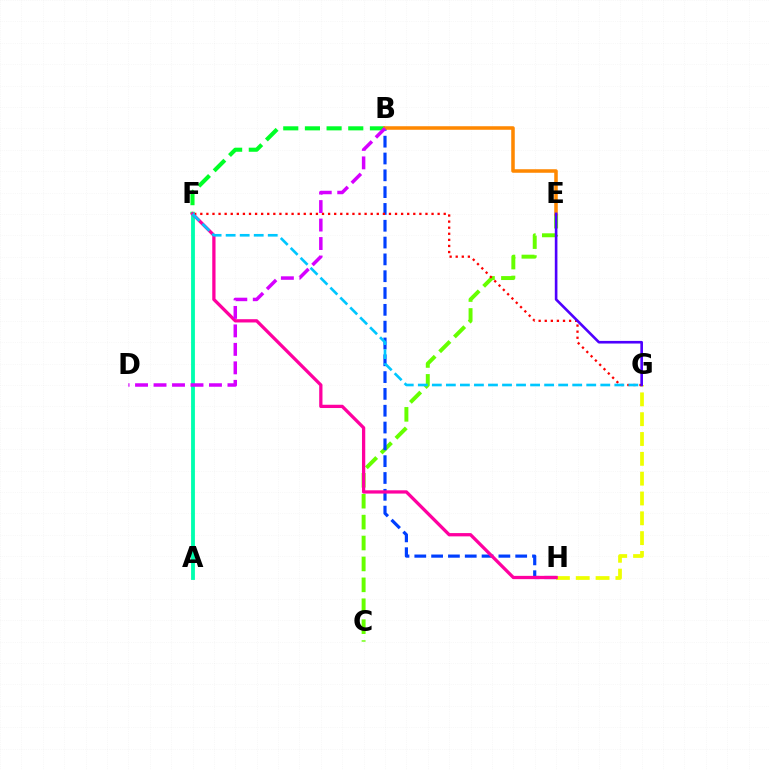{('C', 'E'): [{'color': '#66ff00', 'line_style': 'dashed', 'thickness': 2.84}], ('B', 'F'): [{'color': '#00ff27', 'line_style': 'dashed', 'thickness': 2.94}], ('G', 'H'): [{'color': '#eeff00', 'line_style': 'dashed', 'thickness': 2.69}], ('B', 'H'): [{'color': '#003fff', 'line_style': 'dashed', 'thickness': 2.28}], ('F', 'G'): [{'color': '#ff0000', 'line_style': 'dotted', 'thickness': 1.65}, {'color': '#00c7ff', 'line_style': 'dashed', 'thickness': 1.91}], ('A', 'F'): [{'color': '#00ffaf', 'line_style': 'solid', 'thickness': 2.76}], ('B', 'E'): [{'color': '#ff8800', 'line_style': 'solid', 'thickness': 2.54}], ('E', 'G'): [{'color': '#4f00ff', 'line_style': 'solid', 'thickness': 1.89}], ('F', 'H'): [{'color': '#ff00a0', 'line_style': 'solid', 'thickness': 2.36}], ('B', 'D'): [{'color': '#d600ff', 'line_style': 'dashed', 'thickness': 2.51}]}